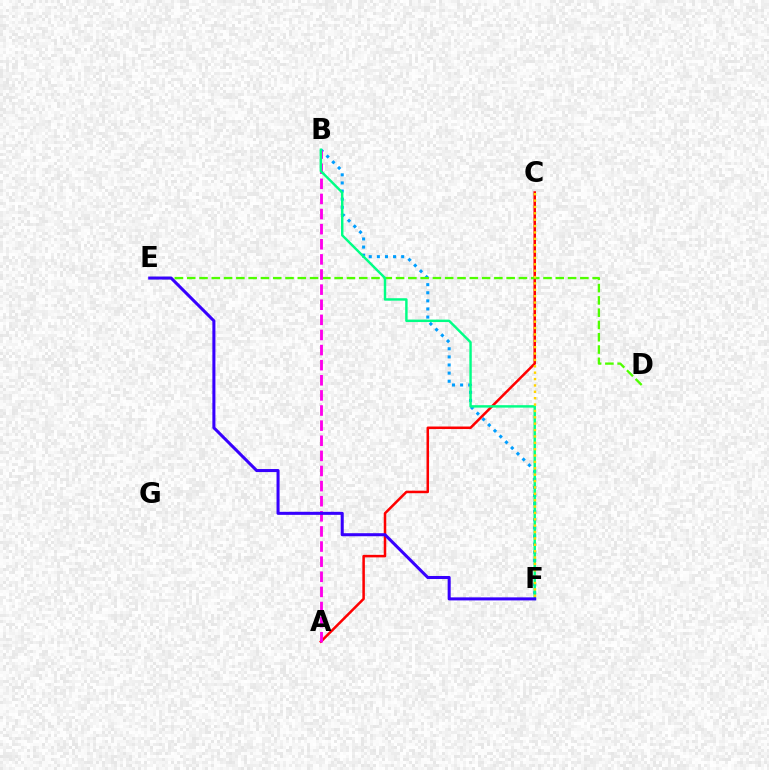{('B', 'F'): [{'color': '#009eff', 'line_style': 'dotted', 'thickness': 2.2}, {'color': '#00ff86', 'line_style': 'solid', 'thickness': 1.76}], ('A', 'C'): [{'color': '#ff0000', 'line_style': 'solid', 'thickness': 1.82}], ('D', 'E'): [{'color': '#4fff00', 'line_style': 'dashed', 'thickness': 1.67}], ('A', 'B'): [{'color': '#ff00ed', 'line_style': 'dashed', 'thickness': 2.05}], ('C', 'F'): [{'color': '#ffd500', 'line_style': 'dotted', 'thickness': 1.73}], ('E', 'F'): [{'color': '#3700ff', 'line_style': 'solid', 'thickness': 2.19}]}